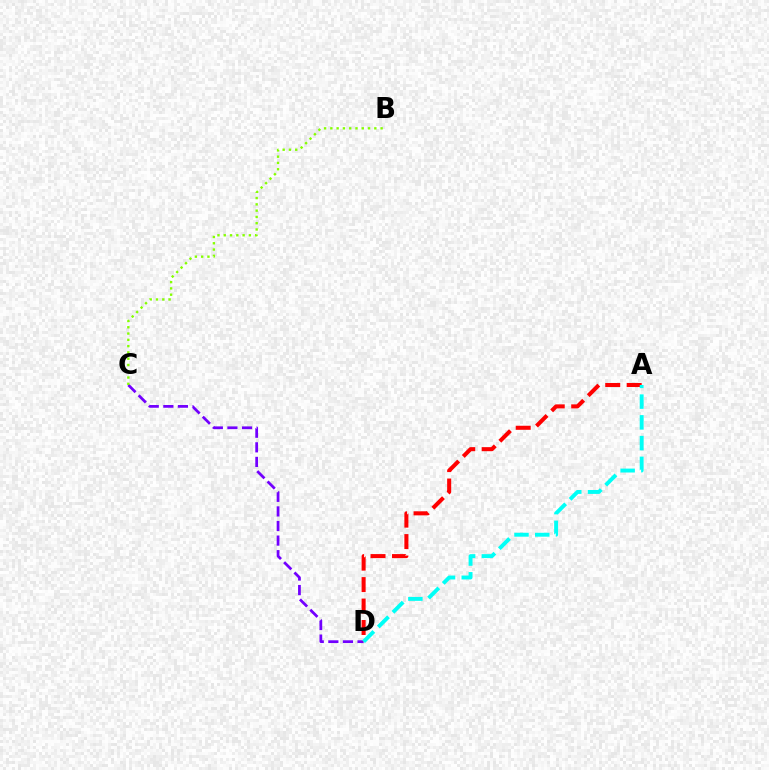{('C', 'D'): [{'color': '#7200ff', 'line_style': 'dashed', 'thickness': 1.98}], ('B', 'C'): [{'color': '#84ff00', 'line_style': 'dotted', 'thickness': 1.71}], ('A', 'D'): [{'color': '#ff0000', 'line_style': 'dashed', 'thickness': 2.91}, {'color': '#00fff6', 'line_style': 'dashed', 'thickness': 2.82}]}